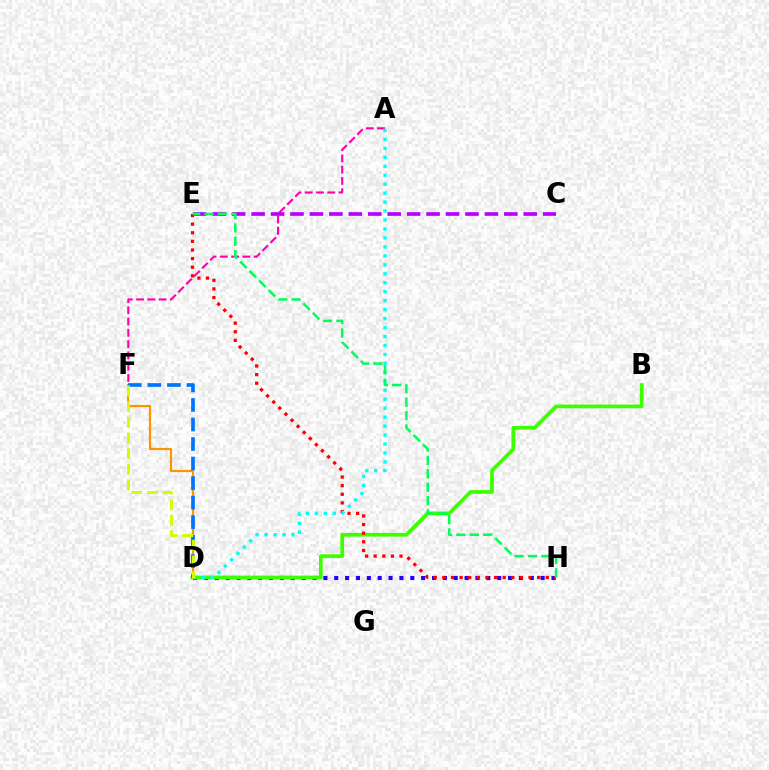{('D', 'H'): [{'color': '#2500ff', 'line_style': 'dotted', 'thickness': 2.95}], ('B', 'D'): [{'color': '#3dff00', 'line_style': 'solid', 'thickness': 2.68}], ('E', 'H'): [{'color': '#ff0000', 'line_style': 'dotted', 'thickness': 2.34}, {'color': '#00ff5c', 'line_style': 'dashed', 'thickness': 1.82}], ('C', 'E'): [{'color': '#b900ff', 'line_style': 'dashed', 'thickness': 2.64}], ('A', 'F'): [{'color': '#ff00ac', 'line_style': 'dashed', 'thickness': 1.53}], ('A', 'D'): [{'color': '#00fff6', 'line_style': 'dotted', 'thickness': 2.43}], ('D', 'F'): [{'color': '#ff9400', 'line_style': 'solid', 'thickness': 1.58}, {'color': '#0074ff', 'line_style': 'dashed', 'thickness': 2.65}, {'color': '#d1ff00', 'line_style': 'dashed', 'thickness': 2.13}]}